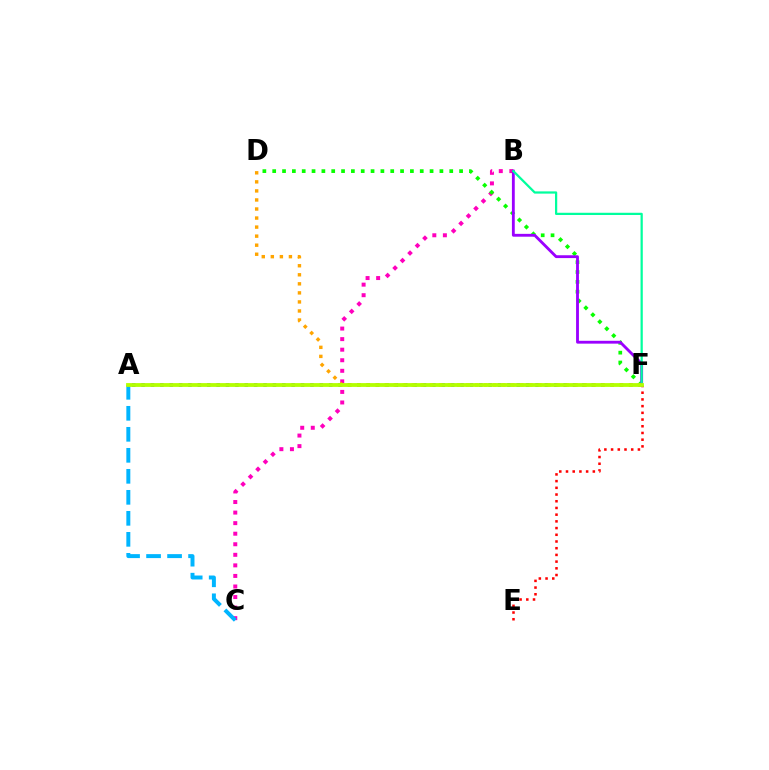{('B', 'C'): [{'color': '#ff00bd', 'line_style': 'dotted', 'thickness': 2.87}], ('A', 'C'): [{'color': '#00b5ff', 'line_style': 'dashed', 'thickness': 2.85}], ('E', 'F'): [{'color': '#ff0000', 'line_style': 'dotted', 'thickness': 1.82}], ('D', 'F'): [{'color': '#08ff00', 'line_style': 'dotted', 'thickness': 2.67}, {'color': '#ffa500', 'line_style': 'dotted', 'thickness': 2.46}], ('B', 'F'): [{'color': '#9b00ff', 'line_style': 'solid', 'thickness': 2.05}, {'color': '#00ff9d', 'line_style': 'solid', 'thickness': 1.61}], ('A', 'F'): [{'color': '#0010ff', 'line_style': 'dotted', 'thickness': 2.55}, {'color': '#b3ff00', 'line_style': 'solid', 'thickness': 2.74}]}